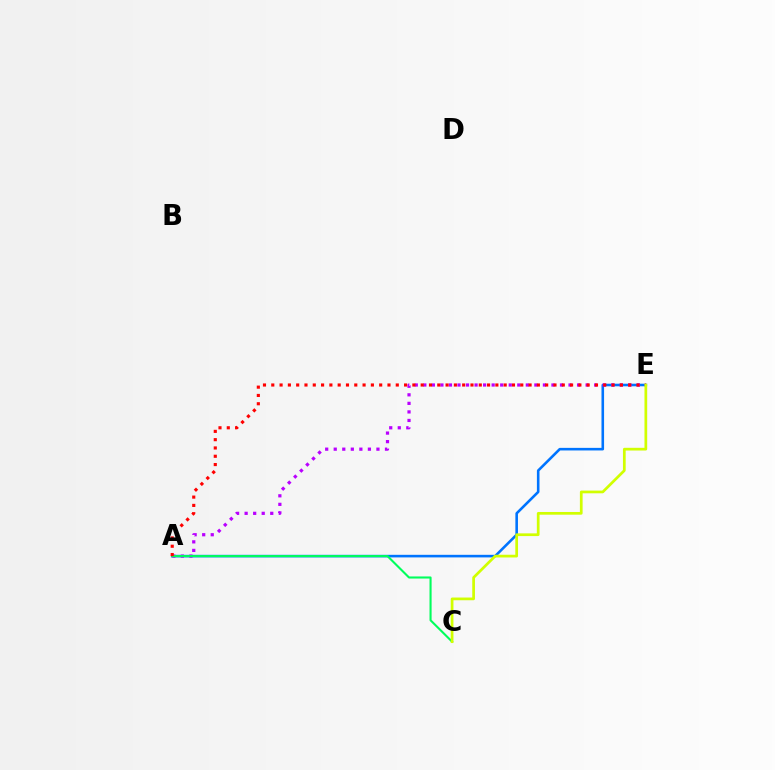{('A', 'E'): [{'color': '#0074ff', 'line_style': 'solid', 'thickness': 1.87}, {'color': '#b900ff', 'line_style': 'dotted', 'thickness': 2.32}, {'color': '#ff0000', 'line_style': 'dotted', 'thickness': 2.26}], ('A', 'C'): [{'color': '#00ff5c', 'line_style': 'solid', 'thickness': 1.51}], ('C', 'E'): [{'color': '#d1ff00', 'line_style': 'solid', 'thickness': 1.95}]}